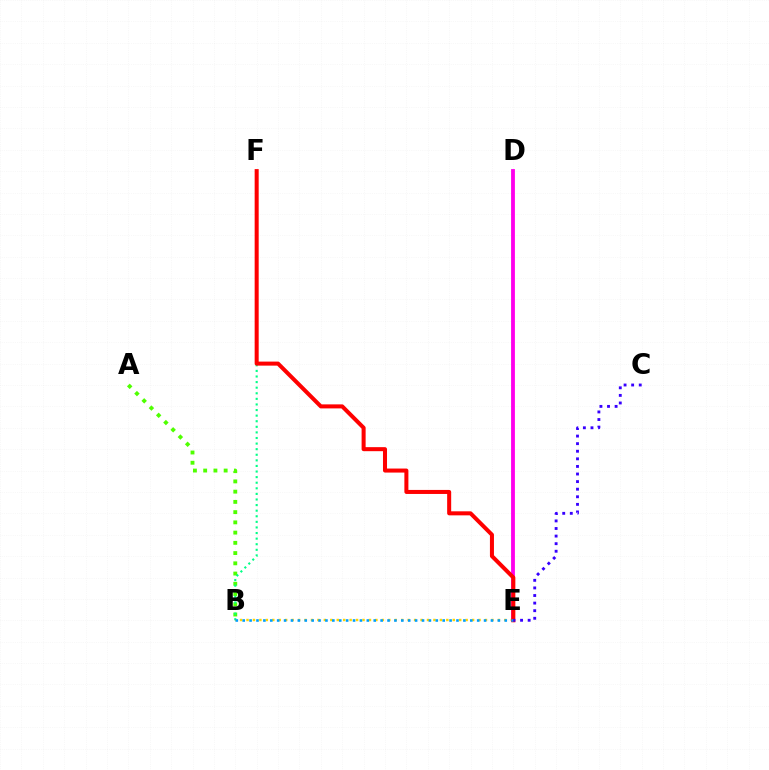{('B', 'E'): [{'color': '#ffd500', 'line_style': 'dotted', 'thickness': 1.75}, {'color': '#009eff', 'line_style': 'dotted', 'thickness': 1.87}], ('A', 'B'): [{'color': '#4fff00', 'line_style': 'dotted', 'thickness': 2.78}], ('D', 'E'): [{'color': '#ff00ed', 'line_style': 'solid', 'thickness': 2.75}], ('B', 'F'): [{'color': '#00ff86', 'line_style': 'dotted', 'thickness': 1.52}], ('E', 'F'): [{'color': '#ff0000', 'line_style': 'solid', 'thickness': 2.9}], ('C', 'E'): [{'color': '#3700ff', 'line_style': 'dotted', 'thickness': 2.06}]}